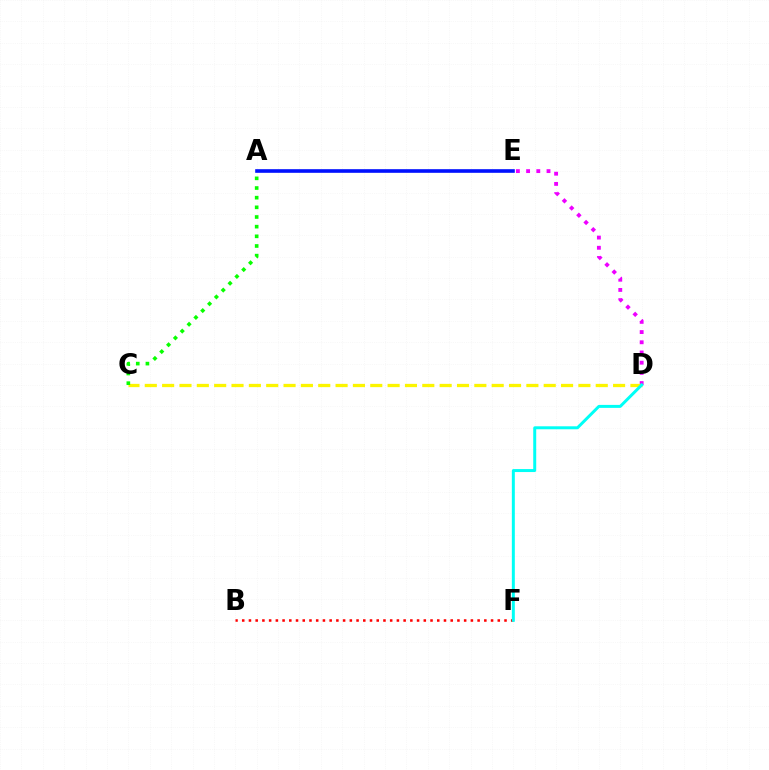{('D', 'E'): [{'color': '#ee00ff', 'line_style': 'dotted', 'thickness': 2.77}], ('B', 'F'): [{'color': '#ff0000', 'line_style': 'dotted', 'thickness': 1.83}], ('C', 'D'): [{'color': '#fcf500', 'line_style': 'dashed', 'thickness': 2.36}], ('A', 'E'): [{'color': '#0010ff', 'line_style': 'solid', 'thickness': 2.61}], ('A', 'C'): [{'color': '#08ff00', 'line_style': 'dotted', 'thickness': 2.62}], ('D', 'F'): [{'color': '#00fff6', 'line_style': 'solid', 'thickness': 2.15}]}